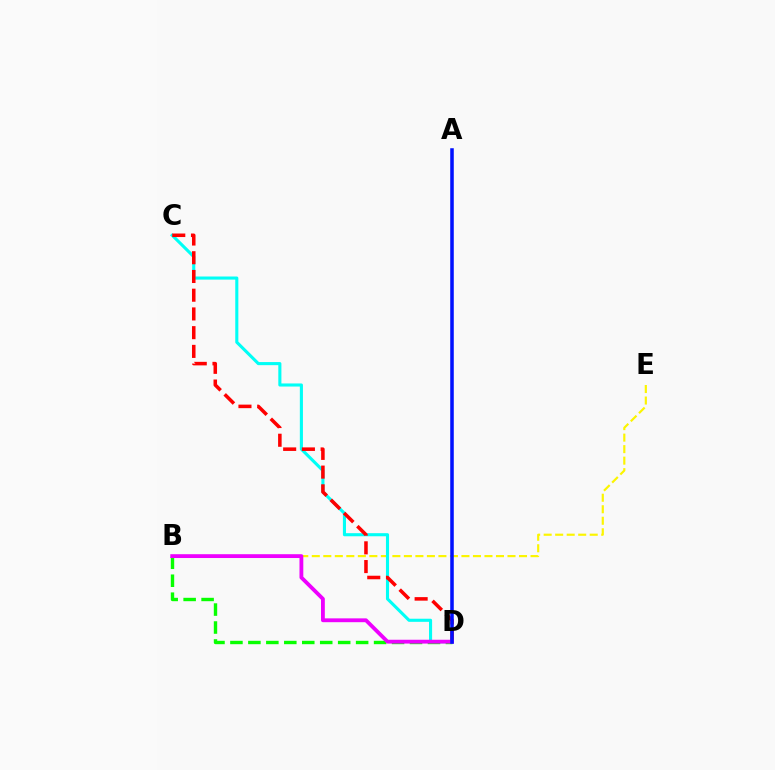{('B', 'E'): [{'color': '#fcf500', 'line_style': 'dashed', 'thickness': 1.56}], ('C', 'D'): [{'color': '#00fff6', 'line_style': 'solid', 'thickness': 2.23}, {'color': '#ff0000', 'line_style': 'dashed', 'thickness': 2.54}], ('B', 'D'): [{'color': '#08ff00', 'line_style': 'dashed', 'thickness': 2.44}, {'color': '#ee00ff', 'line_style': 'solid', 'thickness': 2.75}], ('A', 'D'): [{'color': '#0010ff', 'line_style': 'solid', 'thickness': 2.55}]}